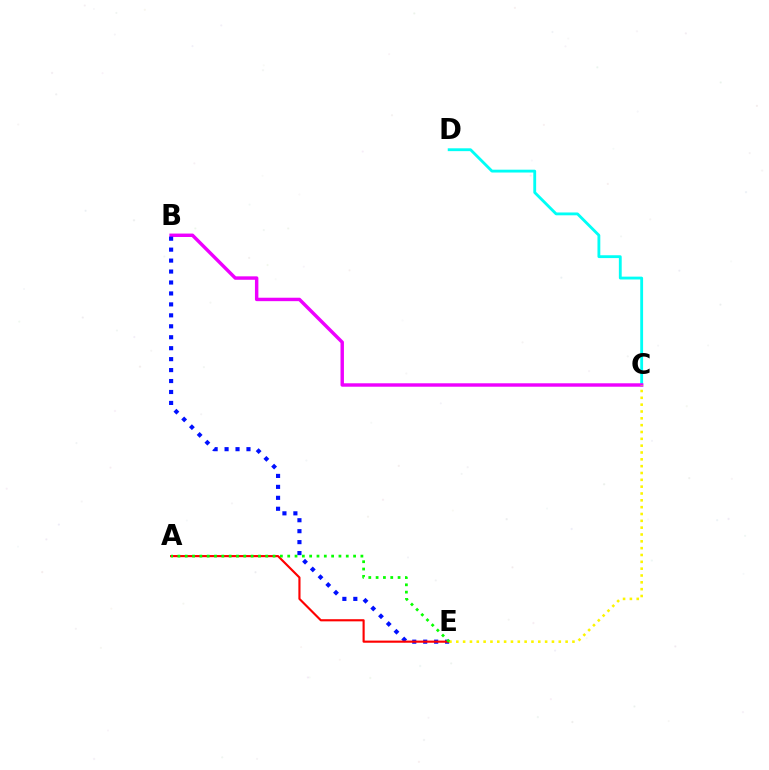{('C', 'D'): [{'color': '#00fff6', 'line_style': 'solid', 'thickness': 2.04}], ('B', 'C'): [{'color': '#ee00ff', 'line_style': 'solid', 'thickness': 2.47}], ('B', 'E'): [{'color': '#0010ff', 'line_style': 'dotted', 'thickness': 2.97}], ('A', 'E'): [{'color': '#ff0000', 'line_style': 'solid', 'thickness': 1.54}, {'color': '#08ff00', 'line_style': 'dotted', 'thickness': 1.99}], ('C', 'E'): [{'color': '#fcf500', 'line_style': 'dotted', 'thickness': 1.86}]}